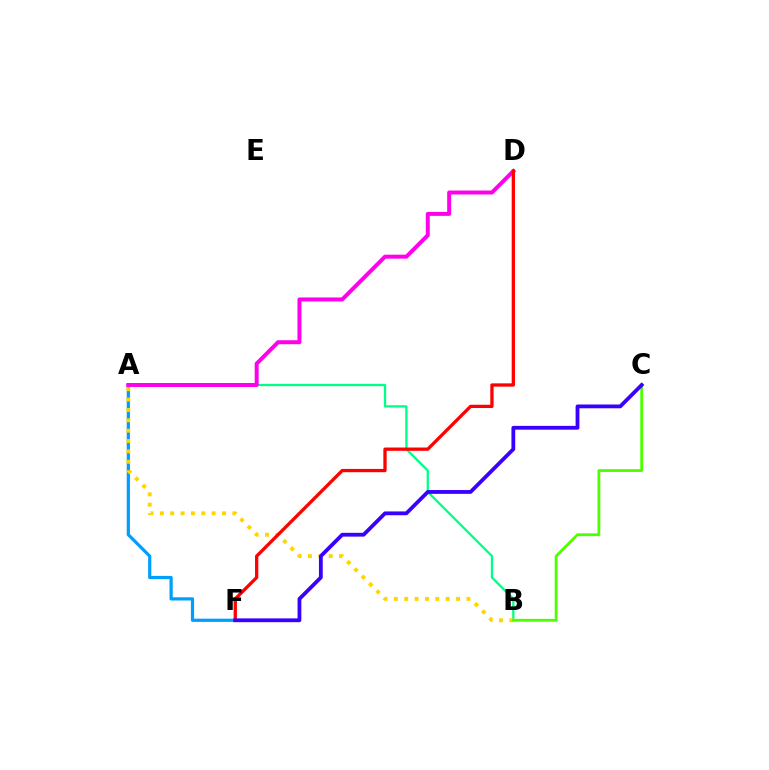{('A', 'B'): [{'color': '#00ff86', 'line_style': 'solid', 'thickness': 1.64}, {'color': '#ffd500', 'line_style': 'dotted', 'thickness': 2.82}], ('A', 'F'): [{'color': '#009eff', 'line_style': 'solid', 'thickness': 2.31}], ('A', 'D'): [{'color': '#ff00ed', 'line_style': 'solid', 'thickness': 2.86}], ('D', 'F'): [{'color': '#ff0000', 'line_style': 'solid', 'thickness': 2.37}], ('B', 'C'): [{'color': '#4fff00', 'line_style': 'solid', 'thickness': 2.03}], ('C', 'F'): [{'color': '#3700ff', 'line_style': 'solid', 'thickness': 2.73}]}